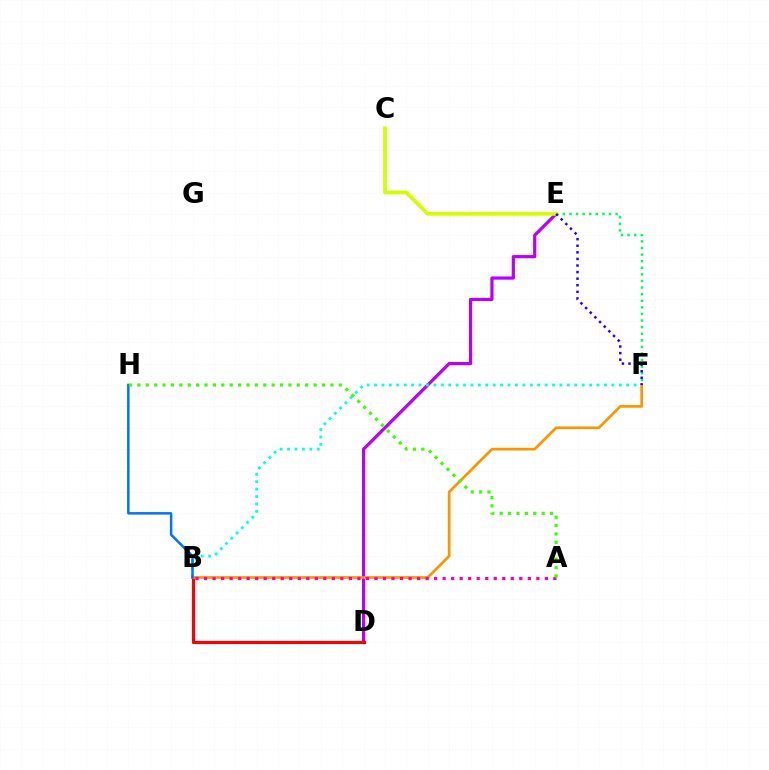{('D', 'E'): [{'color': '#b900ff', 'line_style': 'solid', 'thickness': 2.31}], ('E', 'F'): [{'color': '#00ff5c', 'line_style': 'dotted', 'thickness': 1.79}, {'color': '#2500ff', 'line_style': 'dotted', 'thickness': 1.79}], ('B', 'F'): [{'color': '#00fff6', 'line_style': 'dotted', 'thickness': 2.01}, {'color': '#ff9400', 'line_style': 'solid', 'thickness': 1.95}], ('B', 'D'): [{'color': '#ff0000', 'line_style': 'solid', 'thickness': 2.28}], ('C', 'E'): [{'color': '#d1ff00', 'line_style': 'solid', 'thickness': 2.69}], ('B', 'H'): [{'color': '#0074ff', 'line_style': 'solid', 'thickness': 1.8}], ('A', 'B'): [{'color': '#ff00ac', 'line_style': 'dotted', 'thickness': 2.31}], ('A', 'H'): [{'color': '#3dff00', 'line_style': 'dotted', 'thickness': 2.28}]}